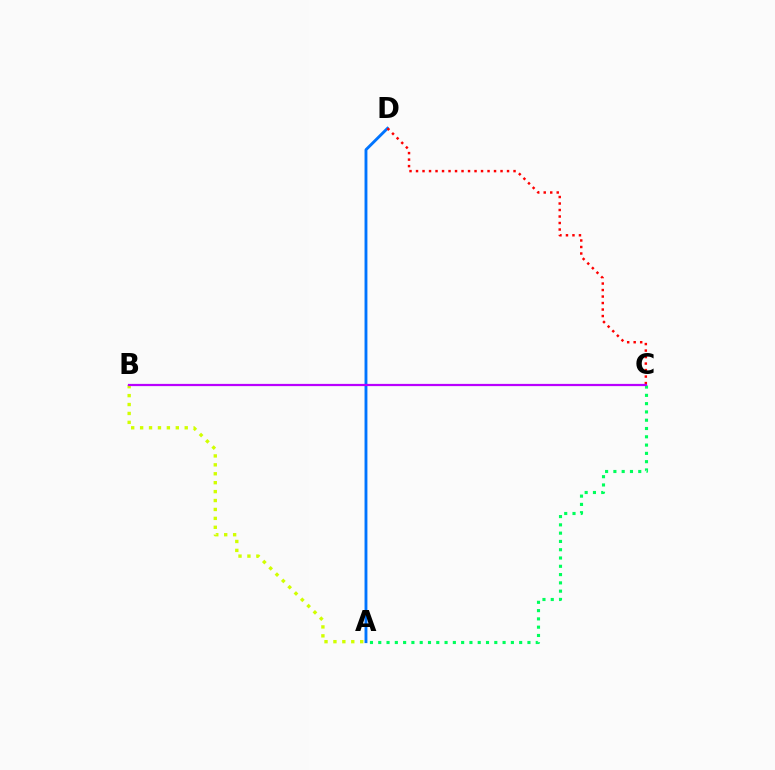{('A', 'C'): [{'color': '#00ff5c', 'line_style': 'dotted', 'thickness': 2.25}], ('A', 'D'): [{'color': '#0074ff', 'line_style': 'solid', 'thickness': 2.07}], ('A', 'B'): [{'color': '#d1ff00', 'line_style': 'dotted', 'thickness': 2.42}], ('C', 'D'): [{'color': '#ff0000', 'line_style': 'dotted', 'thickness': 1.77}], ('B', 'C'): [{'color': '#b900ff', 'line_style': 'solid', 'thickness': 1.6}]}